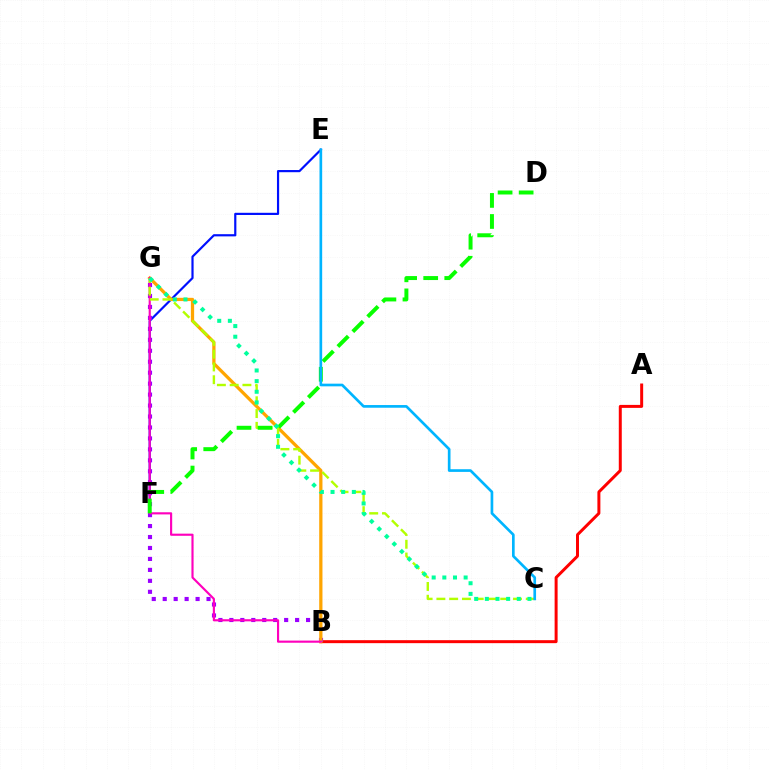{('A', 'B'): [{'color': '#ff0000', 'line_style': 'solid', 'thickness': 2.15}], ('E', 'F'): [{'color': '#0010ff', 'line_style': 'solid', 'thickness': 1.57}], ('B', 'G'): [{'color': '#9b00ff', 'line_style': 'dotted', 'thickness': 2.98}, {'color': '#ffa500', 'line_style': 'solid', 'thickness': 2.34}, {'color': '#ff00bd', 'line_style': 'solid', 'thickness': 1.54}], ('C', 'G'): [{'color': '#b3ff00', 'line_style': 'dashed', 'thickness': 1.73}, {'color': '#00ff9d', 'line_style': 'dotted', 'thickness': 2.89}], ('D', 'F'): [{'color': '#08ff00', 'line_style': 'dashed', 'thickness': 2.86}], ('C', 'E'): [{'color': '#00b5ff', 'line_style': 'solid', 'thickness': 1.93}]}